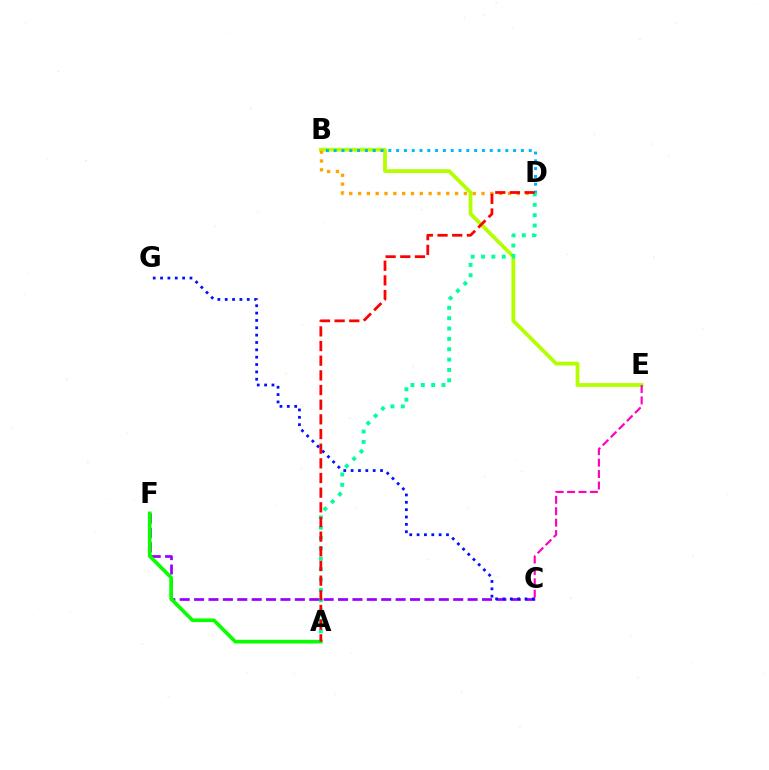{('B', 'E'): [{'color': '#b3ff00', 'line_style': 'solid', 'thickness': 2.72}], ('C', 'F'): [{'color': '#9b00ff', 'line_style': 'dashed', 'thickness': 1.96}], ('B', 'D'): [{'color': '#ffa500', 'line_style': 'dotted', 'thickness': 2.4}, {'color': '#00b5ff', 'line_style': 'dotted', 'thickness': 2.12}], ('C', 'E'): [{'color': '#ff00bd', 'line_style': 'dashed', 'thickness': 1.55}], ('C', 'G'): [{'color': '#0010ff', 'line_style': 'dotted', 'thickness': 2.0}], ('A', 'F'): [{'color': '#08ff00', 'line_style': 'solid', 'thickness': 2.62}], ('A', 'D'): [{'color': '#00ff9d', 'line_style': 'dotted', 'thickness': 2.81}, {'color': '#ff0000', 'line_style': 'dashed', 'thickness': 1.99}]}